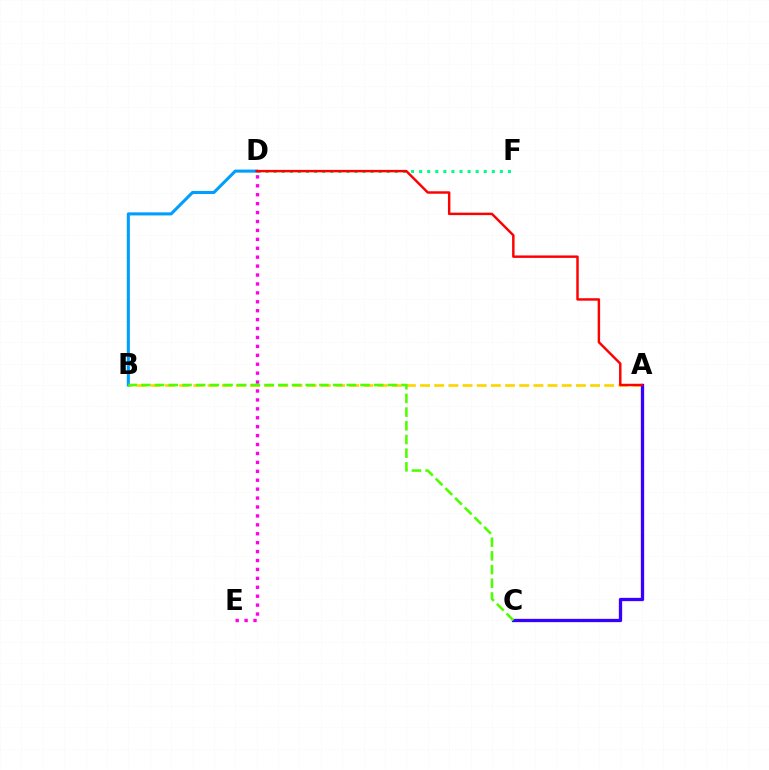{('A', 'B'): [{'color': '#ffd500', 'line_style': 'dashed', 'thickness': 1.92}], ('D', 'E'): [{'color': '#ff00ed', 'line_style': 'dotted', 'thickness': 2.42}], ('A', 'C'): [{'color': '#3700ff', 'line_style': 'solid', 'thickness': 2.37}], ('B', 'D'): [{'color': '#009eff', 'line_style': 'solid', 'thickness': 2.21}], ('B', 'C'): [{'color': '#4fff00', 'line_style': 'dashed', 'thickness': 1.86}], ('D', 'F'): [{'color': '#00ff86', 'line_style': 'dotted', 'thickness': 2.2}], ('A', 'D'): [{'color': '#ff0000', 'line_style': 'solid', 'thickness': 1.76}]}